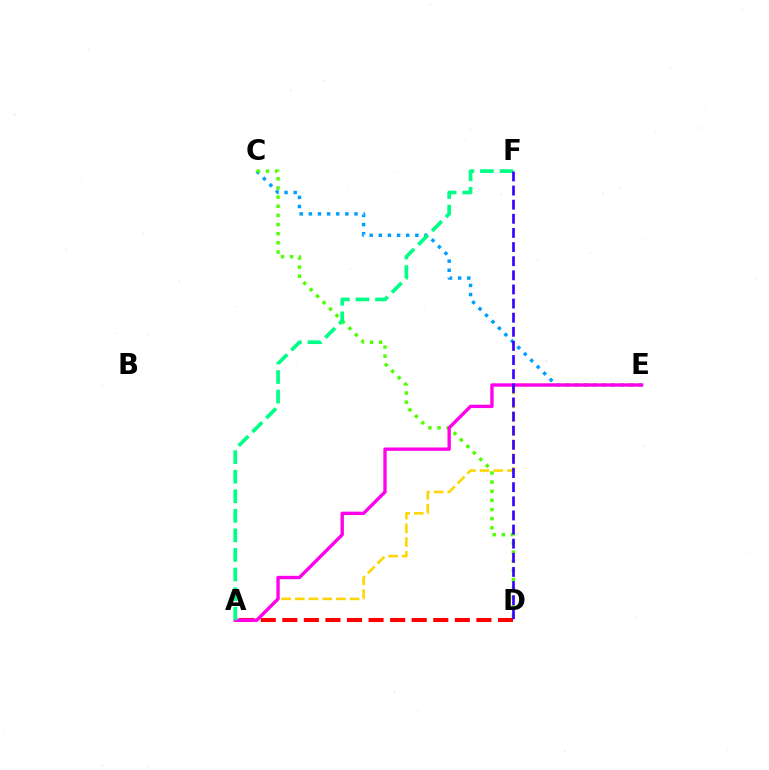{('A', 'D'): [{'color': '#ff0000', 'line_style': 'dashed', 'thickness': 2.93}], ('C', 'E'): [{'color': '#009eff', 'line_style': 'dotted', 'thickness': 2.48}], ('C', 'D'): [{'color': '#4fff00', 'line_style': 'dotted', 'thickness': 2.48}], ('A', 'E'): [{'color': '#ffd500', 'line_style': 'dashed', 'thickness': 1.86}, {'color': '#ff00ed', 'line_style': 'solid', 'thickness': 2.42}], ('A', 'F'): [{'color': '#00ff86', 'line_style': 'dashed', 'thickness': 2.66}], ('D', 'F'): [{'color': '#3700ff', 'line_style': 'dashed', 'thickness': 1.92}]}